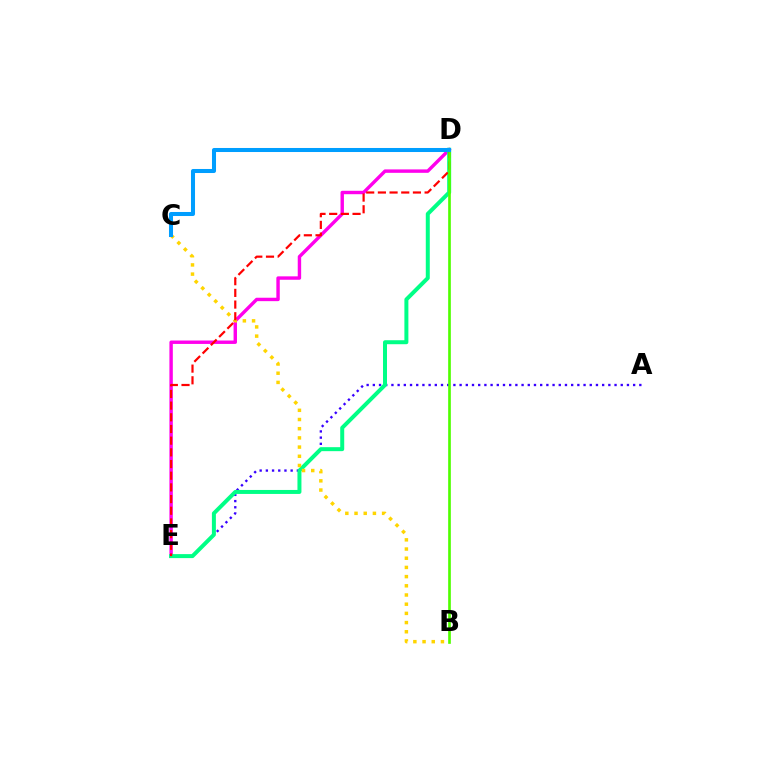{('D', 'E'): [{'color': '#ff00ed', 'line_style': 'solid', 'thickness': 2.46}, {'color': '#00ff86', 'line_style': 'solid', 'thickness': 2.87}, {'color': '#ff0000', 'line_style': 'dashed', 'thickness': 1.59}], ('A', 'E'): [{'color': '#3700ff', 'line_style': 'dotted', 'thickness': 1.68}], ('B', 'C'): [{'color': '#ffd500', 'line_style': 'dotted', 'thickness': 2.5}], ('B', 'D'): [{'color': '#4fff00', 'line_style': 'solid', 'thickness': 1.92}], ('C', 'D'): [{'color': '#009eff', 'line_style': 'solid', 'thickness': 2.91}]}